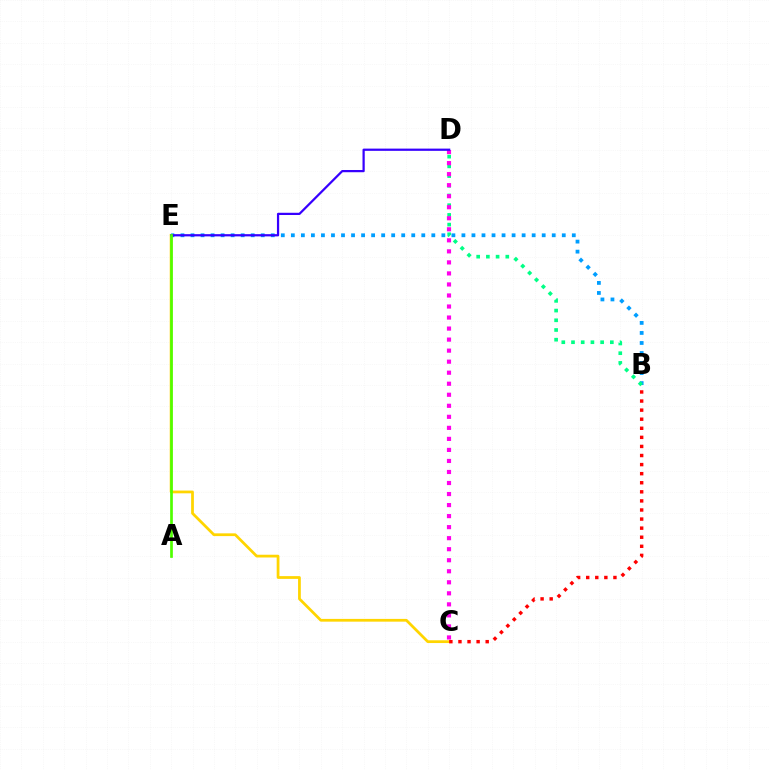{('C', 'E'): [{'color': '#ffd500', 'line_style': 'solid', 'thickness': 1.98}], ('B', 'E'): [{'color': '#009eff', 'line_style': 'dotted', 'thickness': 2.73}], ('B', 'D'): [{'color': '#00ff86', 'line_style': 'dotted', 'thickness': 2.64}], ('C', 'D'): [{'color': '#ff00ed', 'line_style': 'dotted', 'thickness': 3.0}], ('D', 'E'): [{'color': '#3700ff', 'line_style': 'solid', 'thickness': 1.61}], ('B', 'C'): [{'color': '#ff0000', 'line_style': 'dotted', 'thickness': 2.47}], ('A', 'E'): [{'color': '#4fff00', 'line_style': 'solid', 'thickness': 1.94}]}